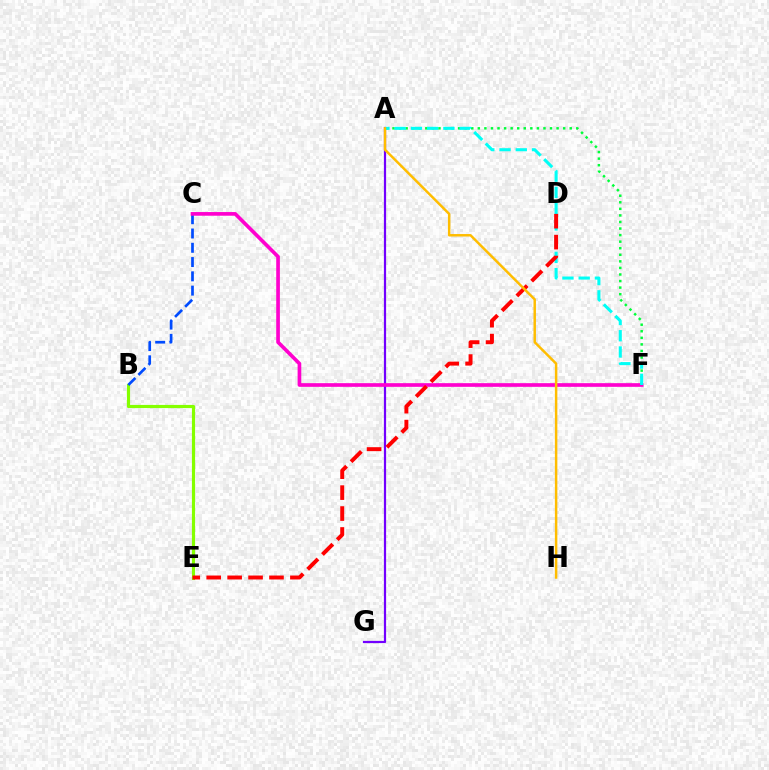{('B', 'E'): [{'color': '#84ff00', 'line_style': 'solid', 'thickness': 2.27}], ('B', 'C'): [{'color': '#004bff', 'line_style': 'dashed', 'thickness': 1.94}], ('A', 'F'): [{'color': '#00ff39', 'line_style': 'dotted', 'thickness': 1.78}, {'color': '#00fff6', 'line_style': 'dashed', 'thickness': 2.21}], ('A', 'G'): [{'color': '#7200ff', 'line_style': 'solid', 'thickness': 1.59}], ('C', 'F'): [{'color': '#ff00cf', 'line_style': 'solid', 'thickness': 2.64}], ('D', 'E'): [{'color': '#ff0000', 'line_style': 'dashed', 'thickness': 2.84}], ('A', 'H'): [{'color': '#ffbd00', 'line_style': 'solid', 'thickness': 1.78}]}